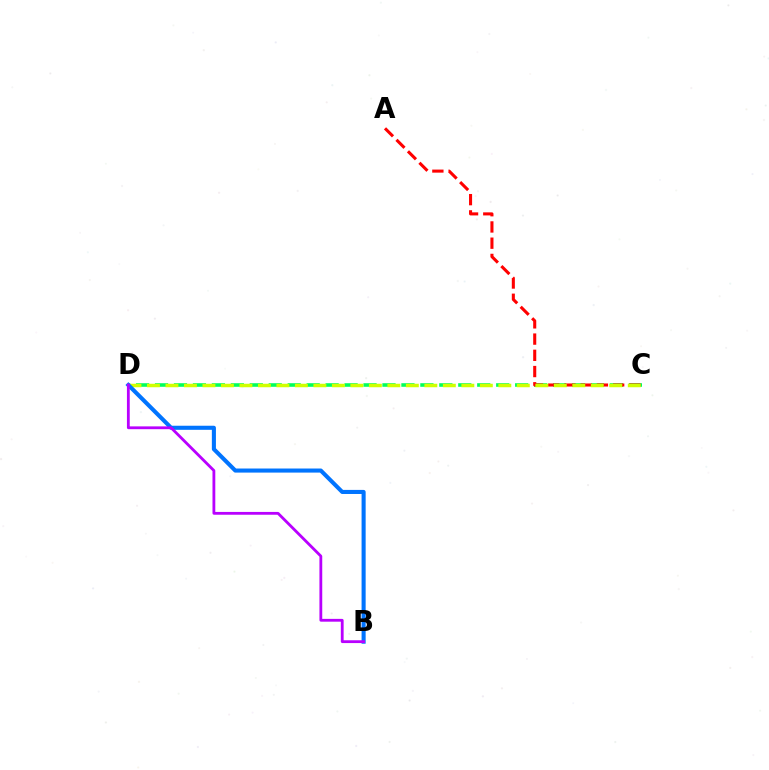{('C', 'D'): [{'color': '#00ff5c', 'line_style': 'dashed', 'thickness': 2.57}, {'color': '#d1ff00', 'line_style': 'dashed', 'thickness': 2.51}], ('A', 'C'): [{'color': '#ff0000', 'line_style': 'dashed', 'thickness': 2.21}], ('B', 'D'): [{'color': '#0074ff', 'line_style': 'solid', 'thickness': 2.94}, {'color': '#b900ff', 'line_style': 'solid', 'thickness': 2.02}]}